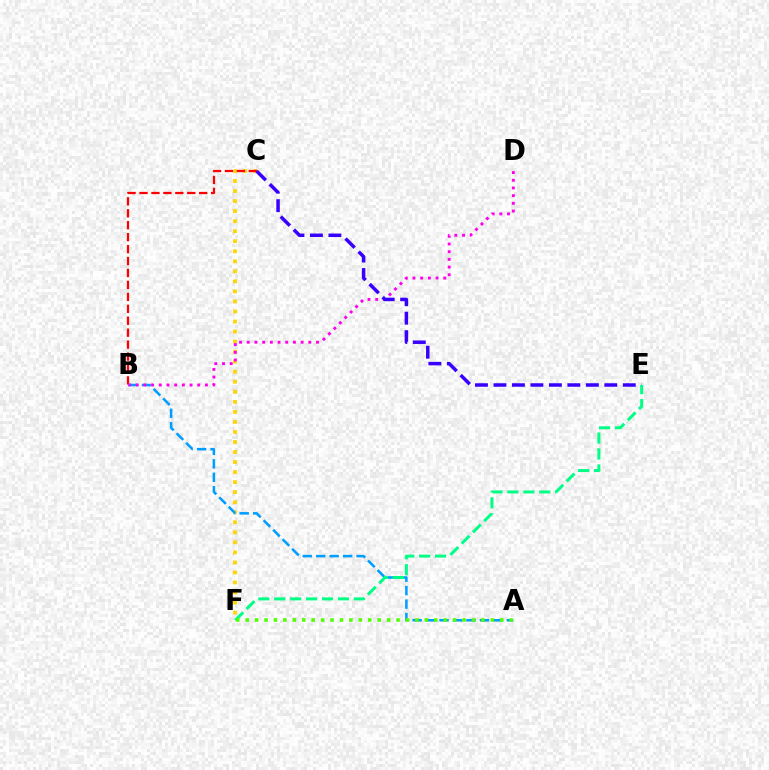{('C', 'F'): [{'color': '#ffd500', 'line_style': 'dotted', 'thickness': 2.73}], ('B', 'C'): [{'color': '#ff0000', 'line_style': 'dashed', 'thickness': 1.62}], ('A', 'B'): [{'color': '#009eff', 'line_style': 'dashed', 'thickness': 1.83}], ('B', 'D'): [{'color': '#ff00ed', 'line_style': 'dotted', 'thickness': 2.09}], ('C', 'E'): [{'color': '#3700ff', 'line_style': 'dashed', 'thickness': 2.51}], ('E', 'F'): [{'color': '#00ff86', 'line_style': 'dashed', 'thickness': 2.16}], ('A', 'F'): [{'color': '#4fff00', 'line_style': 'dotted', 'thickness': 2.56}]}